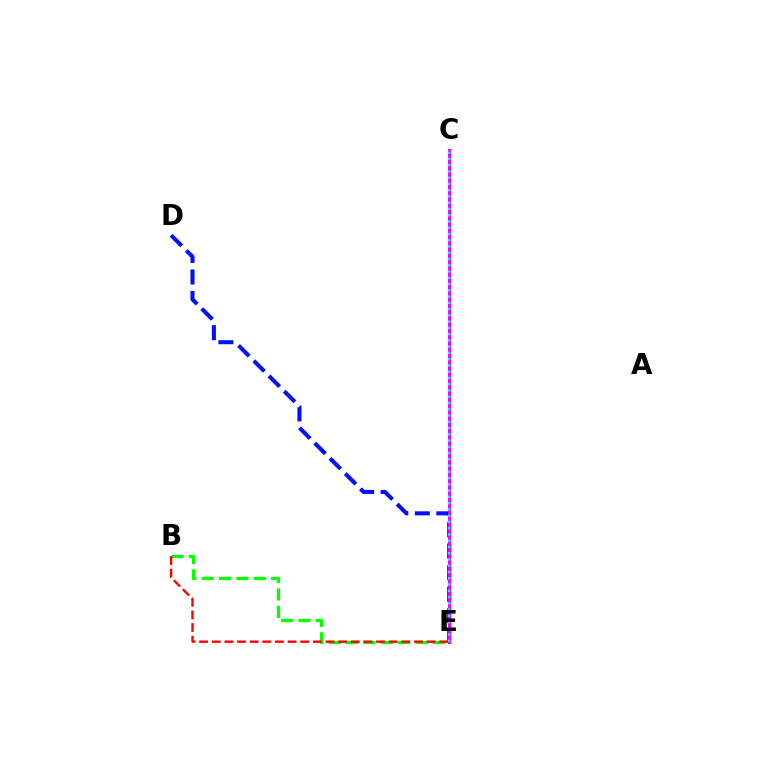{('C', 'E'): [{'color': '#fcf500', 'line_style': 'dashed', 'thickness': 2.15}, {'color': '#ee00ff', 'line_style': 'solid', 'thickness': 2.11}, {'color': '#00fff6', 'line_style': 'dotted', 'thickness': 1.7}], ('D', 'E'): [{'color': '#0010ff', 'line_style': 'dashed', 'thickness': 2.92}], ('B', 'E'): [{'color': '#08ff00', 'line_style': 'dashed', 'thickness': 2.36}, {'color': '#ff0000', 'line_style': 'dashed', 'thickness': 1.72}]}